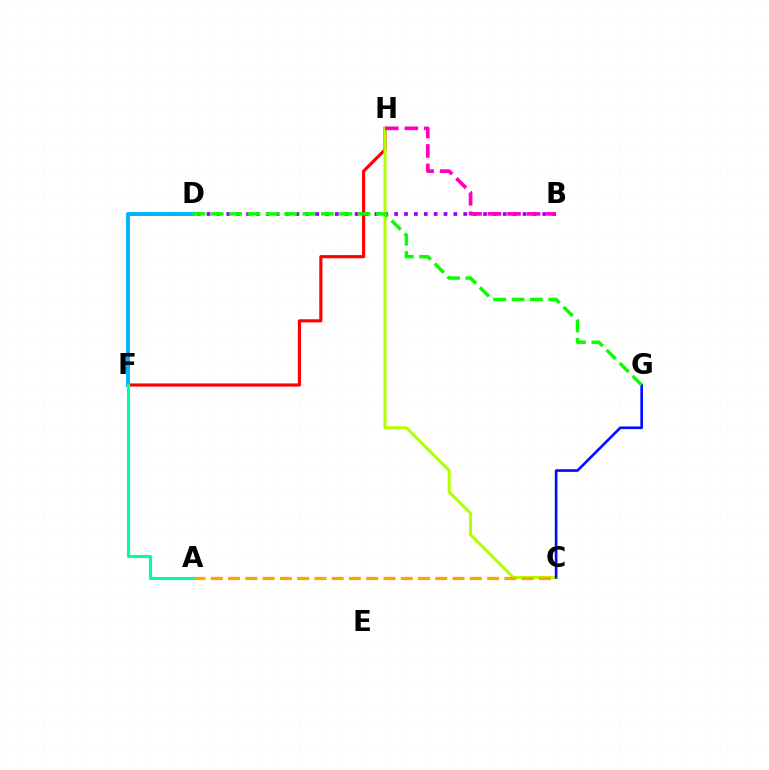{('B', 'D'): [{'color': '#9b00ff', 'line_style': 'dotted', 'thickness': 2.68}], ('F', 'H'): [{'color': '#ff0000', 'line_style': 'solid', 'thickness': 2.26}], ('C', 'H'): [{'color': '#b3ff00', 'line_style': 'solid', 'thickness': 2.17}], ('C', 'G'): [{'color': '#0010ff', 'line_style': 'solid', 'thickness': 1.91}], ('A', 'C'): [{'color': '#ffa500', 'line_style': 'dashed', 'thickness': 2.35}], ('D', 'F'): [{'color': '#00b5ff', 'line_style': 'solid', 'thickness': 2.84}], ('D', 'G'): [{'color': '#08ff00', 'line_style': 'dashed', 'thickness': 2.49}], ('A', 'F'): [{'color': '#00ff9d', 'line_style': 'solid', 'thickness': 2.23}], ('B', 'H'): [{'color': '#ff00bd', 'line_style': 'dashed', 'thickness': 2.65}]}